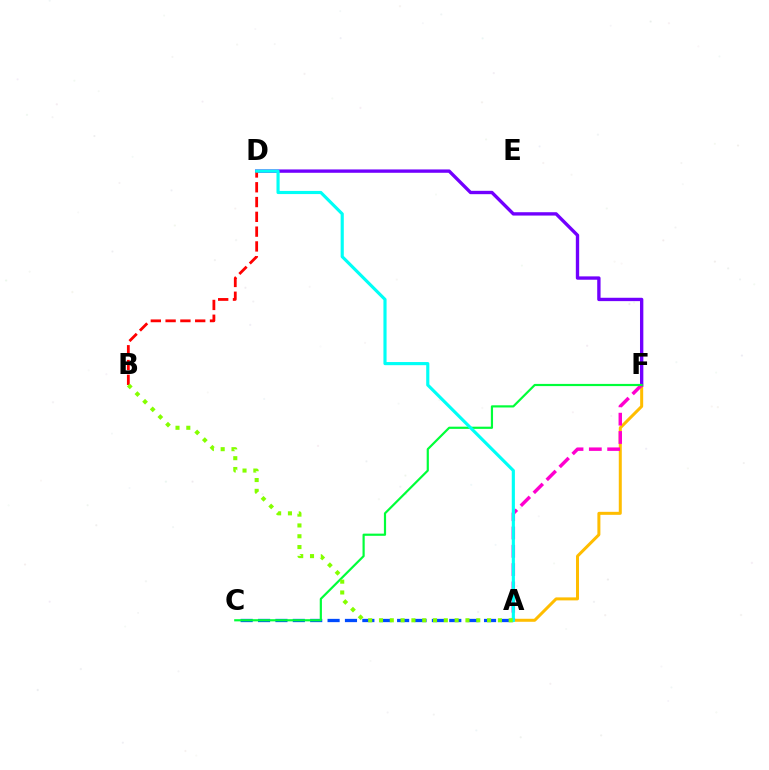{('A', 'F'): [{'color': '#ffbd00', 'line_style': 'solid', 'thickness': 2.17}, {'color': '#ff00cf', 'line_style': 'dashed', 'thickness': 2.49}], ('D', 'F'): [{'color': '#7200ff', 'line_style': 'solid', 'thickness': 2.41}], ('A', 'C'): [{'color': '#004bff', 'line_style': 'dashed', 'thickness': 2.36}], ('C', 'F'): [{'color': '#00ff39', 'line_style': 'solid', 'thickness': 1.57}], ('B', 'D'): [{'color': '#ff0000', 'line_style': 'dashed', 'thickness': 2.01}], ('A', 'D'): [{'color': '#00fff6', 'line_style': 'solid', 'thickness': 2.26}], ('A', 'B'): [{'color': '#84ff00', 'line_style': 'dotted', 'thickness': 2.94}]}